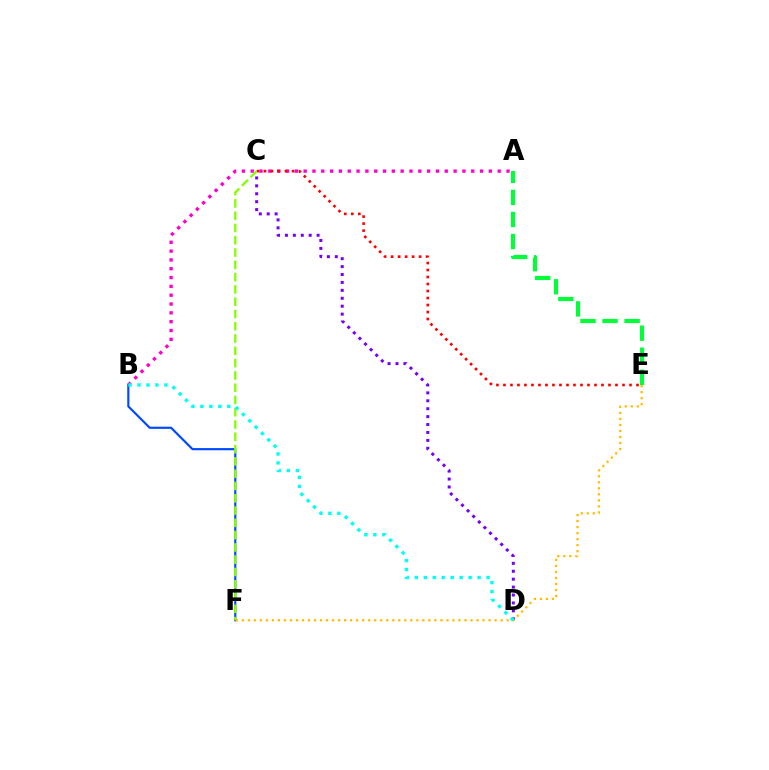{('A', 'B'): [{'color': '#ff00cf', 'line_style': 'dotted', 'thickness': 2.4}], ('B', 'F'): [{'color': '#004bff', 'line_style': 'solid', 'thickness': 1.58}], ('C', 'D'): [{'color': '#7200ff', 'line_style': 'dotted', 'thickness': 2.15}], ('C', 'E'): [{'color': '#ff0000', 'line_style': 'dotted', 'thickness': 1.9}], ('A', 'E'): [{'color': '#00ff39', 'line_style': 'dashed', 'thickness': 3.0}], ('C', 'F'): [{'color': '#84ff00', 'line_style': 'dashed', 'thickness': 1.67}], ('E', 'F'): [{'color': '#ffbd00', 'line_style': 'dotted', 'thickness': 1.64}], ('B', 'D'): [{'color': '#00fff6', 'line_style': 'dotted', 'thickness': 2.44}]}